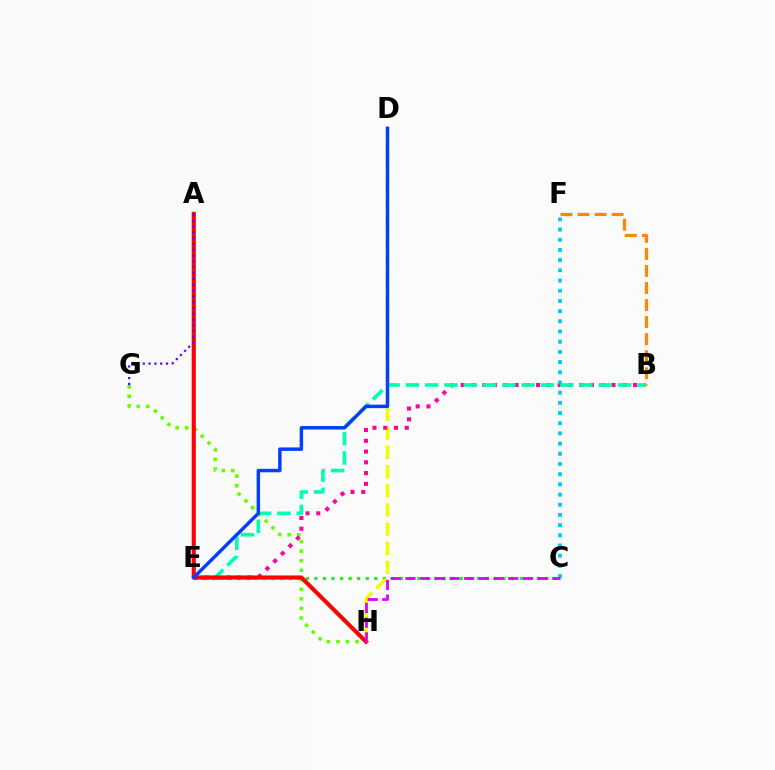{('C', 'E'): [{'color': '#00ff27', 'line_style': 'dotted', 'thickness': 2.32}], ('G', 'H'): [{'color': '#66ff00', 'line_style': 'dotted', 'thickness': 2.59}], ('D', 'H'): [{'color': '#eeff00', 'line_style': 'dashed', 'thickness': 2.6}], ('B', 'E'): [{'color': '#ff00a0', 'line_style': 'dotted', 'thickness': 2.93}, {'color': '#00ffaf', 'line_style': 'dashed', 'thickness': 2.62}], ('A', 'H'): [{'color': '#ff0000', 'line_style': 'solid', 'thickness': 2.96}], ('D', 'E'): [{'color': '#003fff', 'line_style': 'solid', 'thickness': 2.5}], ('B', 'F'): [{'color': '#ff8800', 'line_style': 'dashed', 'thickness': 2.32}], ('C', 'F'): [{'color': '#00c7ff', 'line_style': 'dotted', 'thickness': 2.77}], ('A', 'G'): [{'color': '#4f00ff', 'line_style': 'dotted', 'thickness': 1.58}], ('C', 'H'): [{'color': '#d600ff', 'line_style': 'dashed', 'thickness': 2.0}]}